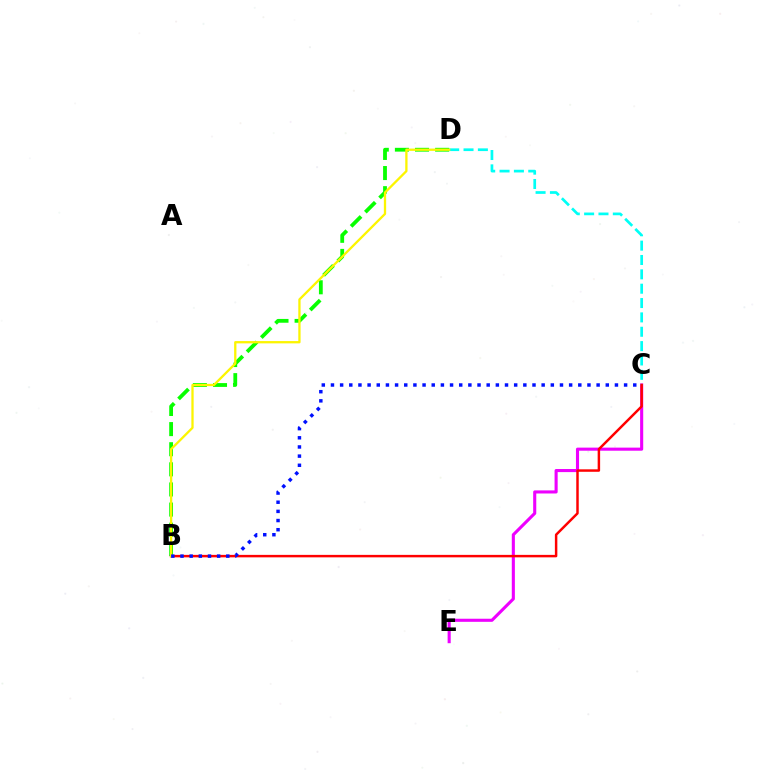{('B', 'D'): [{'color': '#08ff00', 'line_style': 'dashed', 'thickness': 2.73}, {'color': '#fcf500', 'line_style': 'solid', 'thickness': 1.65}], ('C', 'E'): [{'color': '#ee00ff', 'line_style': 'solid', 'thickness': 2.23}], ('C', 'D'): [{'color': '#00fff6', 'line_style': 'dashed', 'thickness': 1.95}], ('B', 'C'): [{'color': '#ff0000', 'line_style': 'solid', 'thickness': 1.78}, {'color': '#0010ff', 'line_style': 'dotted', 'thickness': 2.49}]}